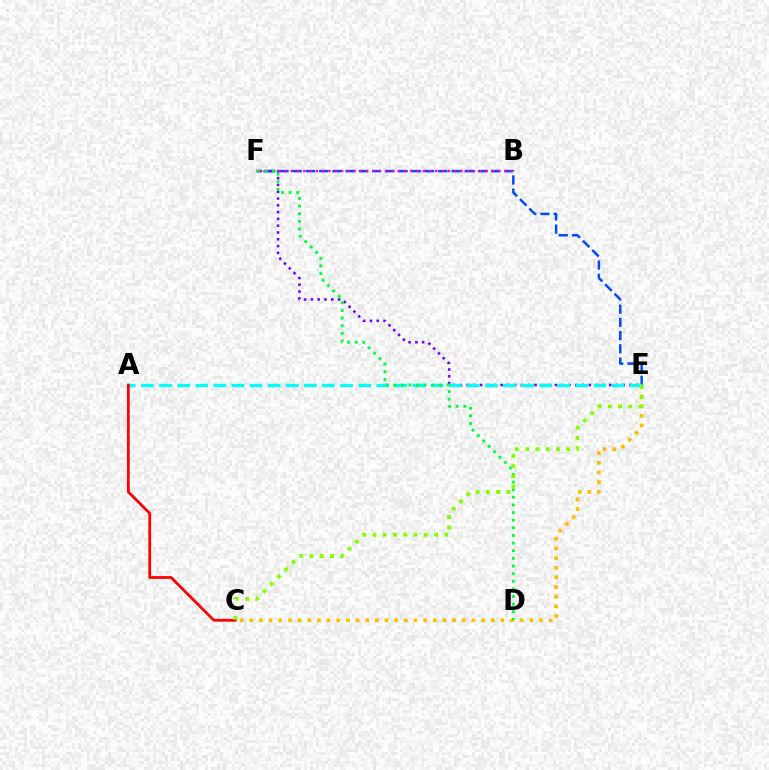{('E', 'F'): [{'color': '#004bff', 'line_style': 'dashed', 'thickness': 1.8}, {'color': '#7200ff', 'line_style': 'dotted', 'thickness': 1.84}], ('C', 'E'): [{'color': '#ffbd00', 'line_style': 'dotted', 'thickness': 2.62}, {'color': '#84ff00', 'line_style': 'dotted', 'thickness': 2.79}], ('A', 'E'): [{'color': '#00fff6', 'line_style': 'dashed', 'thickness': 2.46}], ('B', 'F'): [{'color': '#ff00cf', 'line_style': 'dotted', 'thickness': 1.71}], ('A', 'C'): [{'color': '#ff0000', 'line_style': 'solid', 'thickness': 1.99}], ('D', 'F'): [{'color': '#00ff39', 'line_style': 'dotted', 'thickness': 2.07}]}